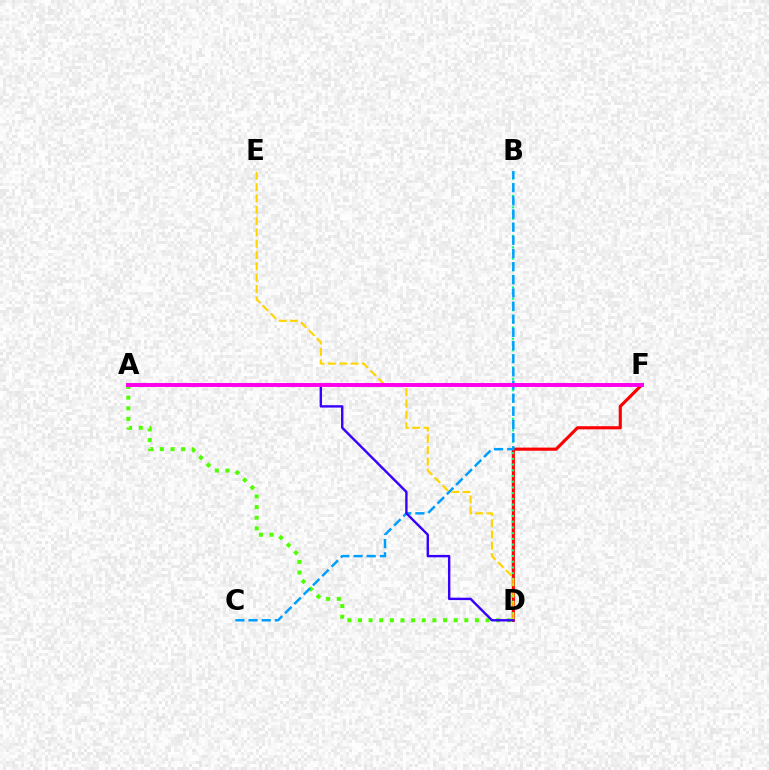{('D', 'F'): [{'color': '#ff0000', 'line_style': 'solid', 'thickness': 2.25}], ('B', 'D'): [{'color': '#00ff86', 'line_style': 'dotted', 'thickness': 1.55}], ('A', 'D'): [{'color': '#4fff00', 'line_style': 'dotted', 'thickness': 2.89}, {'color': '#3700ff', 'line_style': 'solid', 'thickness': 1.72}], ('B', 'C'): [{'color': '#009eff', 'line_style': 'dashed', 'thickness': 1.79}], ('D', 'E'): [{'color': '#ffd500', 'line_style': 'dashed', 'thickness': 1.54}], ('A', 'F'): [{'color': '#ff00ed', 'line_style': 'solid', 'thickness': 2.84}]}